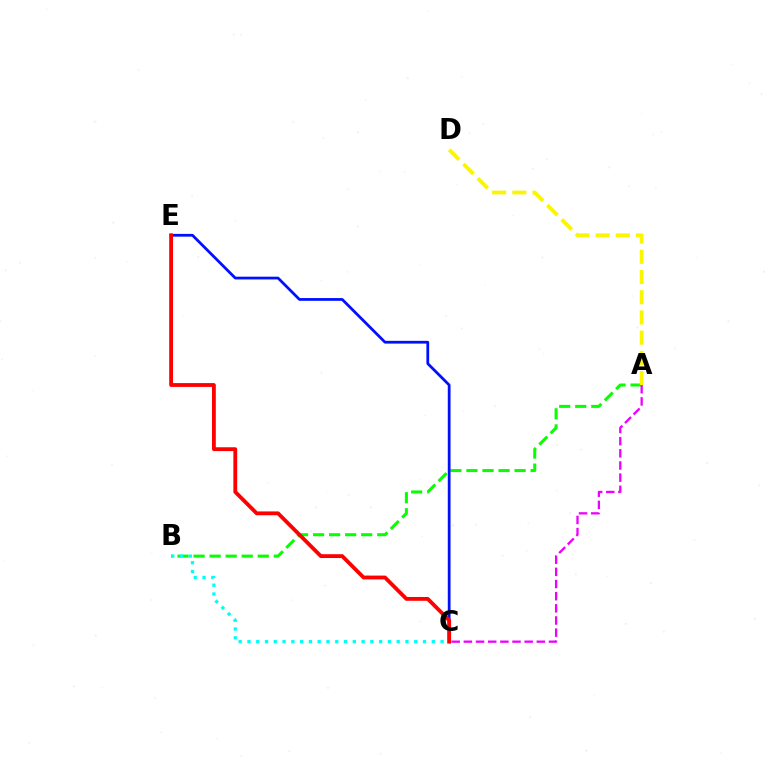{('A', 'B'): [{'color': '#08ff00', 'line_style': 'dashed', 'thickness': 2.18}], ('C', 'E'): [{'color': '#0010ff', 'line_style': 'solid', 'thickness': 1.99}, {'color': '#ff0000', 'line_style': 'solid', 'thickness': 2.75}], ('A', 'C'): [{'color': '#ee00ff', 'line_style': 'dashed', 'thickness': 1.65}], ('B', 'C'): [{'color': '#00fff6', 'line_style': 'dotted', 'thickness': 2.38}], ('A', 'D'): [{'color': '#fcf500', 'line_style': 'dashed', 'thickness': 2.74}]}